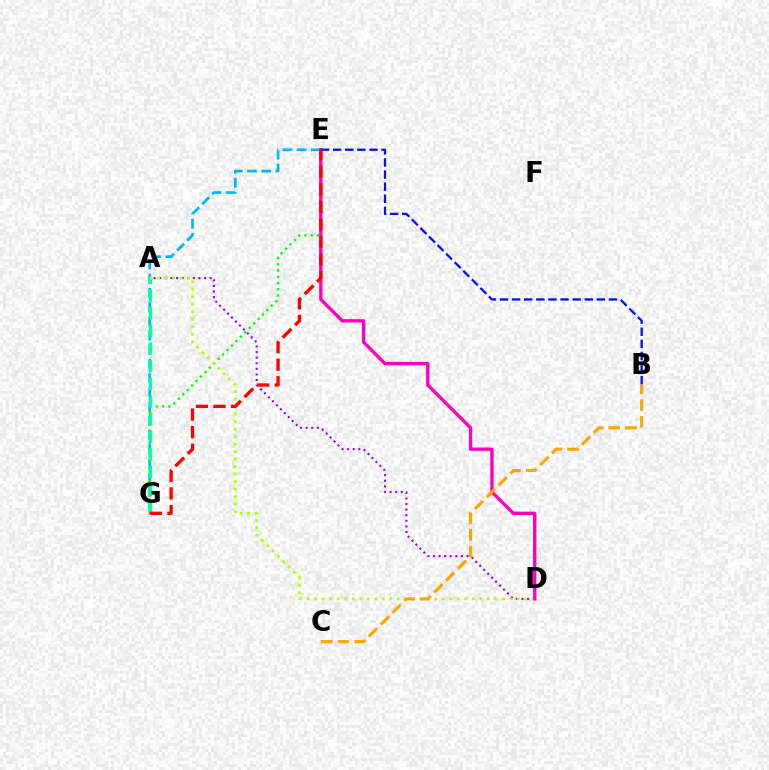{('A', 'D'): [{'color': '#9b00ff', 'line_style': 'dotted', 'thickness': 1.52}, {'color': '#b3ff00', 'line_style': 'dotted', 'thickness': 2.04}], ('E', 'G'): [{'color': '#00b5ff', 'line_style': 'dashed', 'thickness': 1.93}, {'color': '#08ff00', 'line_style': 'dotted', 'thickness': 1.7}, {'color': '#ff0000', 'line_style': 'dashed', 'thickness': 2.38}], ('A', 'G'): [{'color': '#00ff9d', 'line_style': 'dashed', 'thickness': 2.4}], ('D', 'E'): [{'color': '#ff00bd', 'line_style': 'solid', 'thickness': 2.41}], ('B', 'E'): [{'color': '#0010ff', 'line_style': 'dashed', 'thickness': 1.65}], ('B', 'C'): [{'color': '#ffa500', 'line_style': 'dashed', 'thickness': 2.27}]}